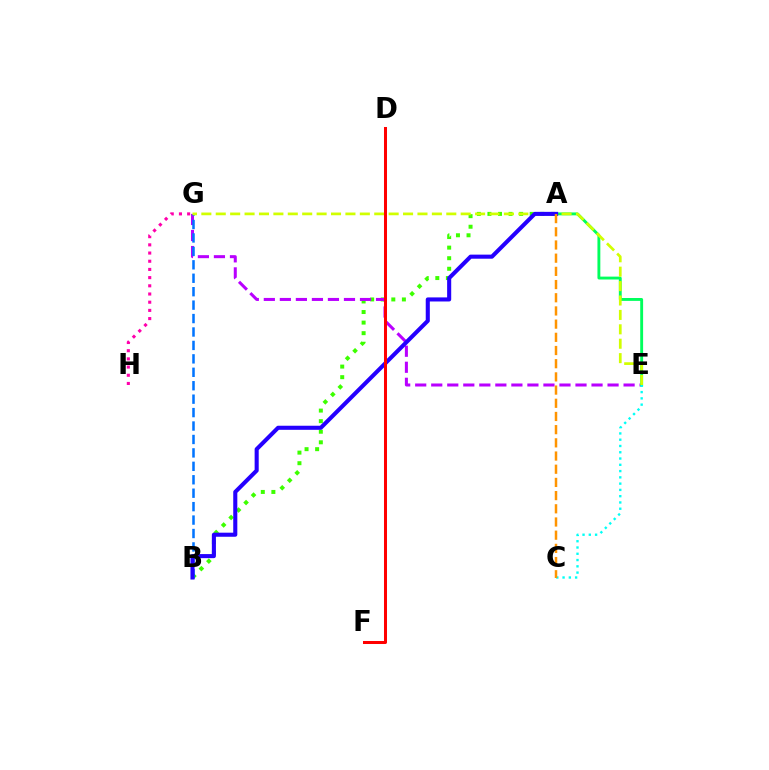{('A', 'B'): [{'color': '#3dff00', 'line_style': 'dotted', 'thickness': 2.87}, {'color': '#2500ff', 'line_style': 'solid', 'thickness': 2.94}], ('E', 'G'): [{'color': '#b900ff', 'line_style': 'dashed', 'thickness': 2.18}, {'color': '#d1ff00', 'line_style': 'dashed', 'thickness': 1.96}], ('B', 'G'): [{'color': '#0074ff', 'line_style': 'dashed', 'thickness': 1.83}], ('A', 'E'): [{'color': '#00ff5c', 'line_style': 'solid', 'thickness': 2.07}], ('D', 'F'): [{'color': '#ff0000', 'line_style': 'solid', 'thickness': 2.17}], ('C', 'E'): [{'color': '#00fff6', 'line_style': 'dotted', 'thickness': 1.7}], ('G', 'H'): [{'color': '#ff00ac', 'line_style': 'dotted', 'thickness': 2.23}], ('A', 'C'): [{'color': '#ff9400', 'line_style': 'dashed', 'thickness': 1.79}]}